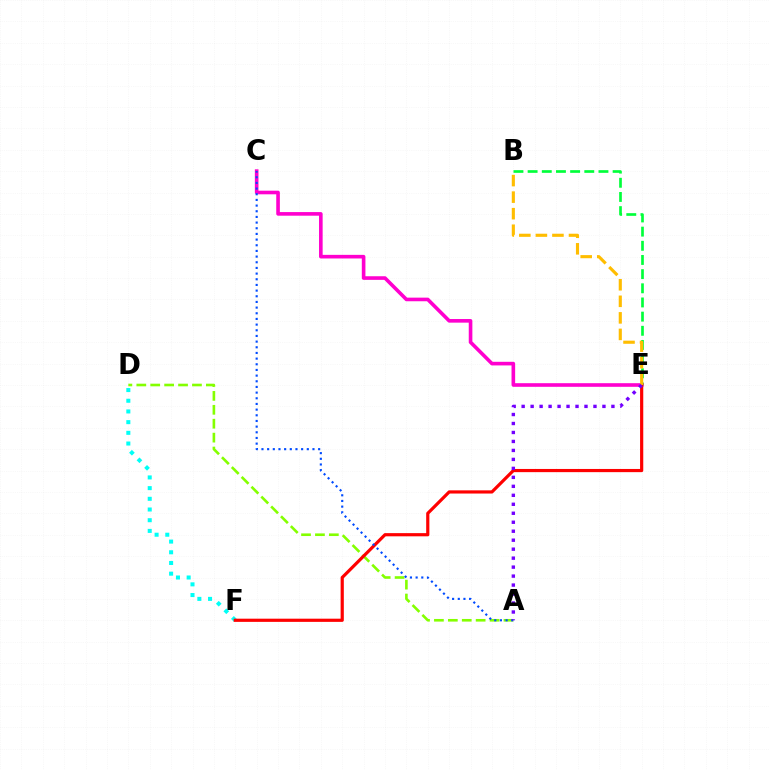{('A', 'D'): [{'color': '#84ff00', 'line_style': 'dashed', 'thickness': 1.89}], ('B', 'E'): [{'color': '#00ff39', 'line_style': 'dashed', 'thickness': 1.92}, {'color': '#ffbd00', 'line_style': 'dashed', 'thickness': 2.25}], ('D', 'F'): [{'color': '#00fff6', 'line_style': 'dotted', 'thickness': 2.91}], ('C', 'E'): [{'color': '#ff00cf', 'line_style': 'solid', 'thickness': 2.61}], ('E', 'F'): [{'color': '#ff0000', 'line_style': 'solid', 'thickness': 2.3}], ('A', 'C'): [{'color': '#004bff', 'line_style': 'dotted', 'thickness': 1.54}], ('A', 'E'): [{'color': '#7200ff', 'line_style': 'dotted', 'thickness': 2.44}]}